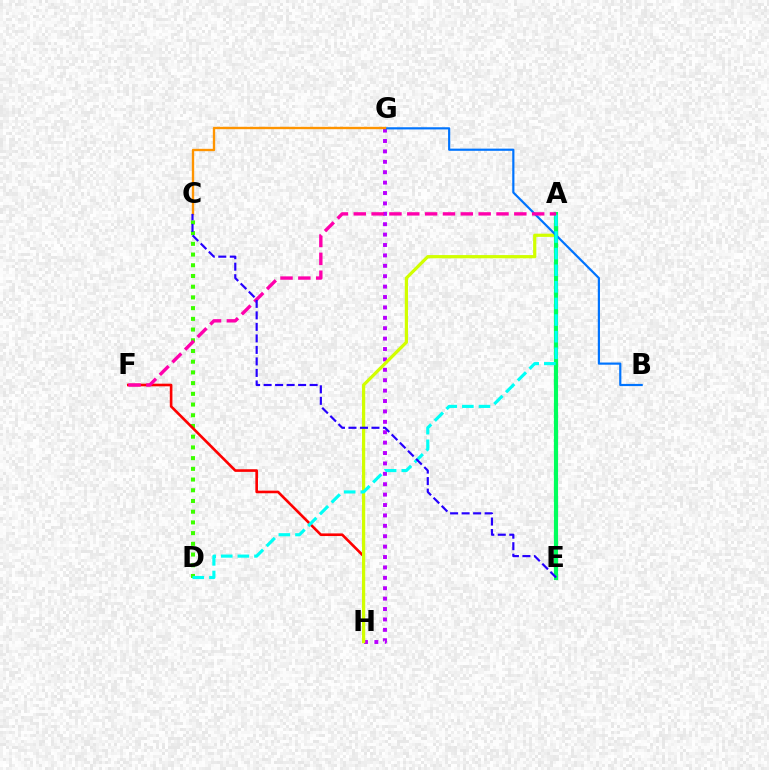{('G', 'H'): [{'color': '#b900ff', 'line_style': 'dotted', 'thickness': 2.83}], ('C', 'D'): [{'color': '#3dff00', 'line_style': 'dotted', 'thickness': 2.91}], ('F', 'H'): [{'color': '#ff0000', 'line_style': 'solid', 'thickness': 1.89}], ('A', 'H'): [{'color': '#d1ff00', 'line_style': 'solid', 'thickness': 2.31}], ('A', 'E'): [{'color': '#00ff5c', 'line_style': 'solid', 'thickness': 3.0}], ('B', 'G'): [{'color': '#0074ff', 'line_style': 'solid', 'thickness': 1.57}], ('C', 'G'): [{'color': '#ff9400', 'line_style': 'solid', 'thickness': 1.7}], ('A', 'D'): [{'color': '#00fff6', 'line_style': 'dashed', 'thickness': 2.26}], ('A', 'F'): [{'color': '#ff00ac', 'line_style': 'dashed', 'thickness': 2.42}], ('C', 'E'): [{'color': '#2500ff', 'line_style': 'dashed', 'thickness': 1.56}]}